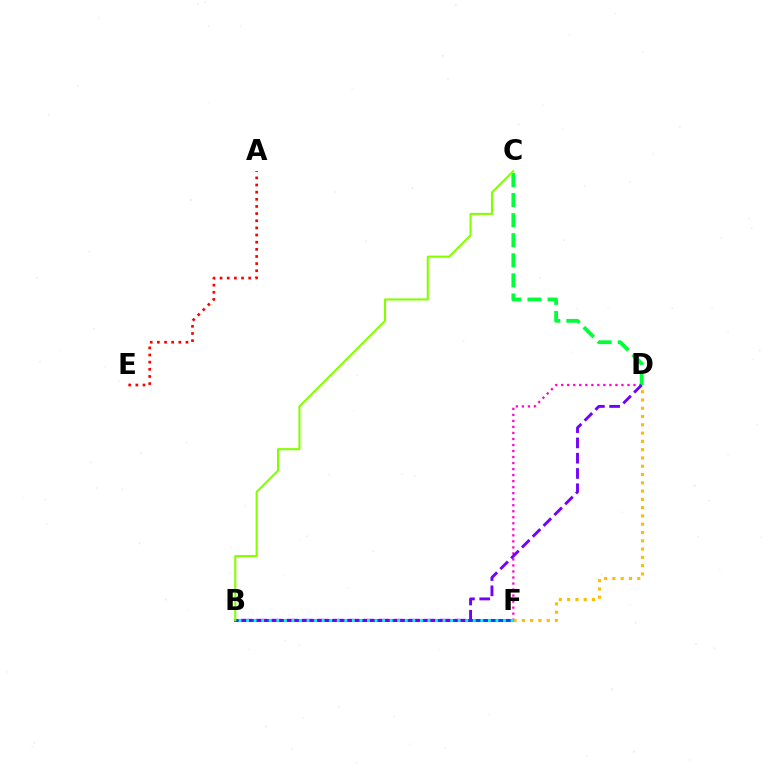{('A', 'E'): [{'color': '#ff0000', 'line_style': 'dotted', 'thickness': 1.94}], ('D', 'F'): [{'color': '#ff00cf', 'line_style': 'dotted', 'thickness': 1.64}, {'color': '#ffbd00', 'line_style': 'dotted', 'thickness': 2.25}], ('B', 'F'): [{'color': '#004bff', 'line_style': 'solid', 'thickness': 2.18}, {'color': '#00fff6', 'line_style': 'dotted', 'thickness': 2.05}], ('C', 'D'): [{'color': '#00ff39', 'line_style': 'dashed', 'thickness': 2.73}], ('B', 'D'): [{'color': '#7200ff', 'line_style': 'dashed', 'thickness': 2.08}], ('B', 'C'): [{'color': '#84ff00', 'line_style': 'solid', 'thickness': 1.51}]}